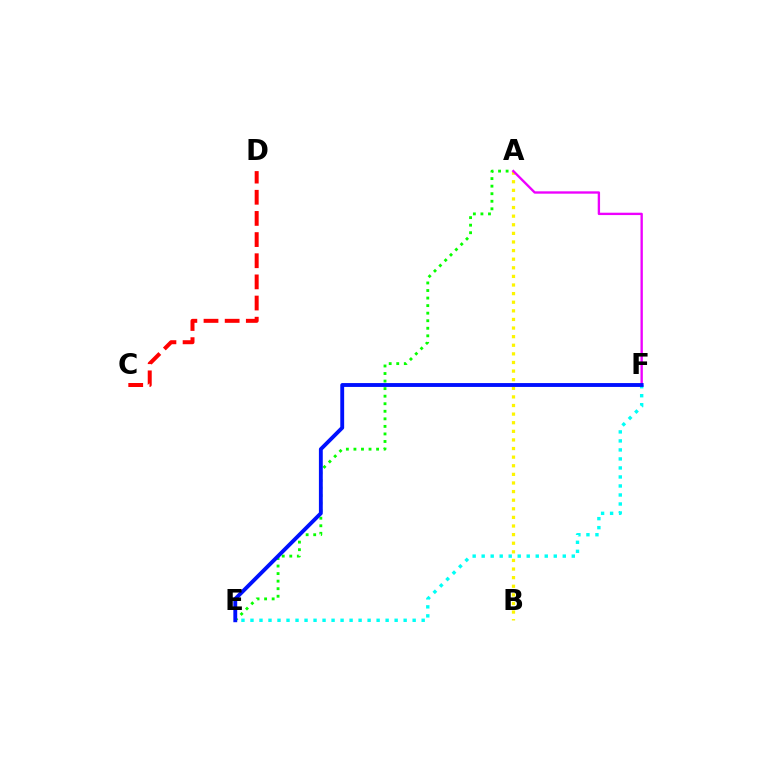{('A', 'B'): [{'color': '#fcf500', 'line_style': 'dotted', 'thickness': 2.34}], ('A', 'E'): [{'color': '#08ff00', 'line_style': 'dotted', 'thickness': 2.05}], ('A', 'F'): [{'color': '#ee00ff', 'line_style': 'solid', 'thickness': 1.69}], ('C', 'D'): [{'color': '#ff0000', 'line_style': 'dashed', 'thickness': 2.87}], ('E', 'F'): [{'color': '#00fff6', 'line_style': 'dotted', 'thickness': 2.45}, {'color': '#0010ff', 'line_style': 'solid', 'thickness': 2.78}]}